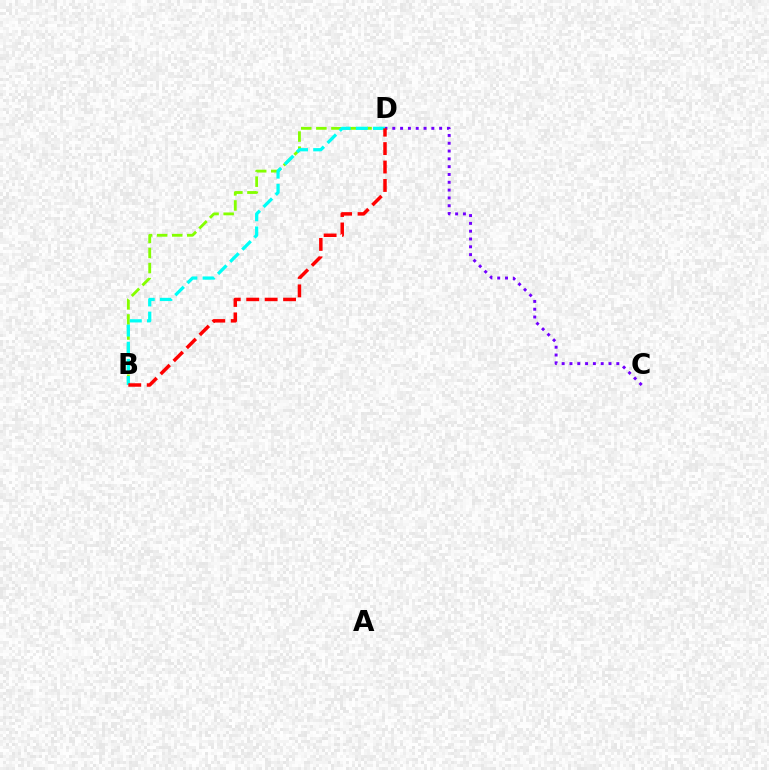{('B', 'D'): [{'color': '#84ff00', 'line_style': 'dashed', 'thickness': 2.05}, {'color': '#00fff6', 'line_style': 'dashed', 'thickness': 2.33}, {'color': '#ff0000', 'line_style': 'dashed', 'thickness': 2.5}], ('C', 'D'): [{'color': '#7200ff', 'line_style': 'dotted', 'thickness': 2.12}]}